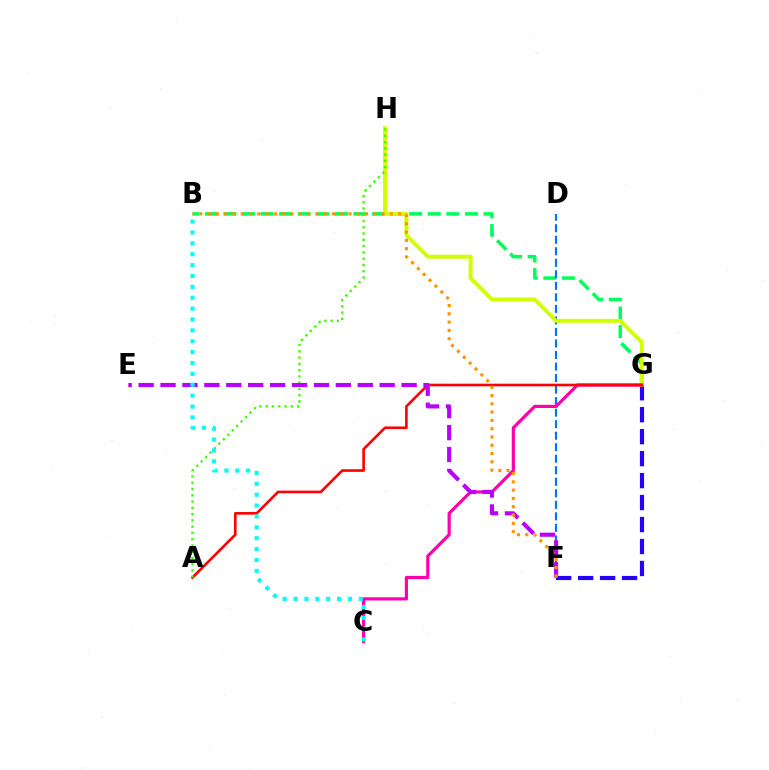{('F', 'G'): [{'color': '#2500ff', 'line_style': 'dashed', 'thickness': 2.98}], ('B', 'G'): [{'color': '#00ff5c', 'line_style': 'dashed', 'thickness': 2.52}], ('D', 'F'): [{'color': '#0074ff', 'line_style': 'dashed', 'thickness': 1.57}], ('G', 'H'): [{'color': '#d1ff00', 'line_style': 'solid', 'thickness': 2.83}], ('C', 'G'): [{'color': '#ff00ac', 'line_style': 'solid', 'thickness': 2.3}], ('A', 'G'): [{'color': '#ff0000', 'line_style': 'solid', 'thickness': 1.89}], ('A', 'H'): [{'color': '#3dff00', 'line_style': 'dotted', 'thickness': 1.7}], ('E', 'F'): [{'color': '#b900ff', 'line_style': 'dashed', 'thickness': 2.98}], ('B', 'C'): [{'color': '#00fff6', 'line_style': 'dotted', 'thickness': 2.96}], ('B', 'F'): [{'color': '#ff9400', 'line_style': 'dotted', 'thickness': 2.25}]}